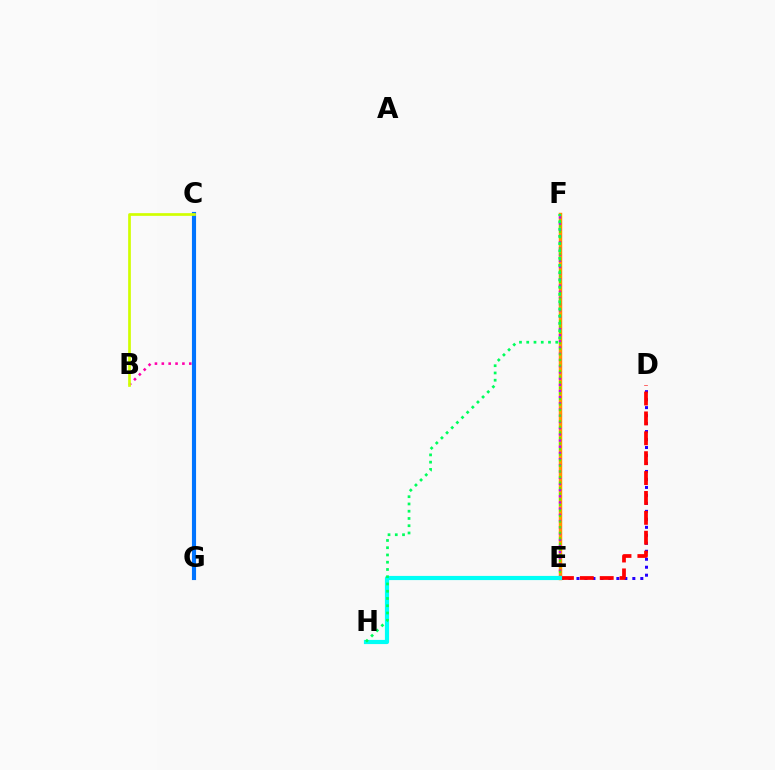{('E', 'F'): [{'color': '#ff9400', 'line_style': 'solid', 'thickness': 2.5}, {'color': '#b900ff', 'line_style': 'dotted', 'thickness': 1.68}, {'color': '#3dff00', 'line_style': 'dotted', 'thickness': 1.51}], ('B', 'C'): [{'color': '#ff00ac', 'line_style': 'dotted', 'thickness': 1.86}, {'color': '#d1ff00', 'line_style': 'solid', 'thickness': 1.95}], ('D', 'E'): [{'color': '#2500ff', 'line_style': 'dotted', 'thickness': 2.17}, {'color': '#ff0000', 'line_style': 'dashed', 'thickness': 2.7}], ('C', 'G'): [{'color': '#0074ff', 'line_style': 'solid', 'thickness': 2.98}], ('E', 'H'): [{'color': '#00fff6', 'line_style': 'solid', 'thickness': 3.0}], ('F', 'H'): [{'color': '#00ff5c', 'line_style': 'dotted', 'thickness': 1.97}]}